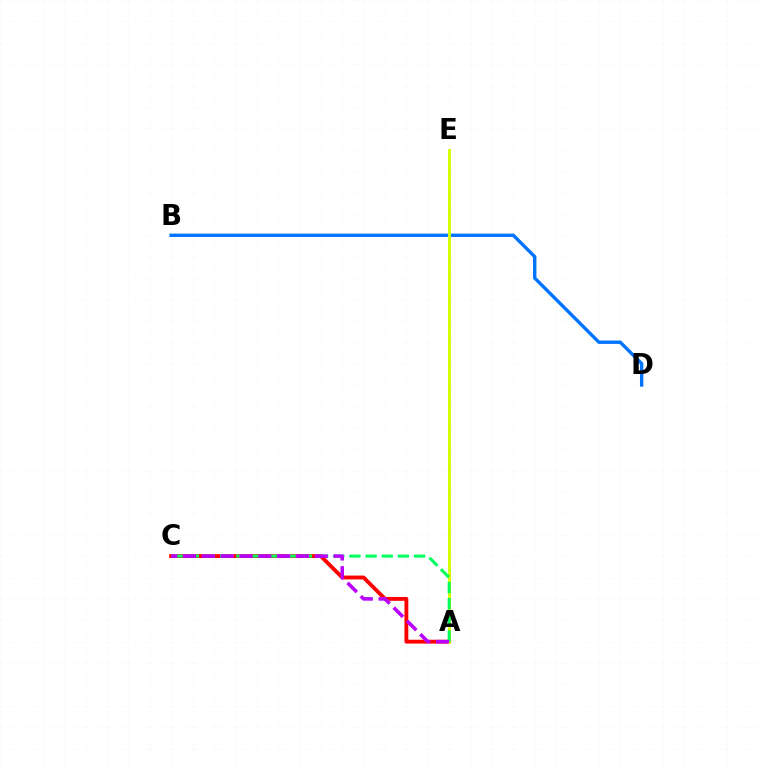{('B', 'D'): [{'color': '#0074ff', 'line_style': 'solid', 'thickness': 2.44}], ('A', 'C'): [{'color': '#ff0000', 'line_style': 'solid', 'thickness': 2.78}, {'color': '#00ff5c', 'line_style': 'dashed', 'thickness': 2.2}, {'color': '#b900ff', 'line_style': 'dashed', 'thickness': 2.56}], ('A', 'E'): [{'color': '#d1ff00', 'line_style': 'solid', 'thickness': 2.08}]}